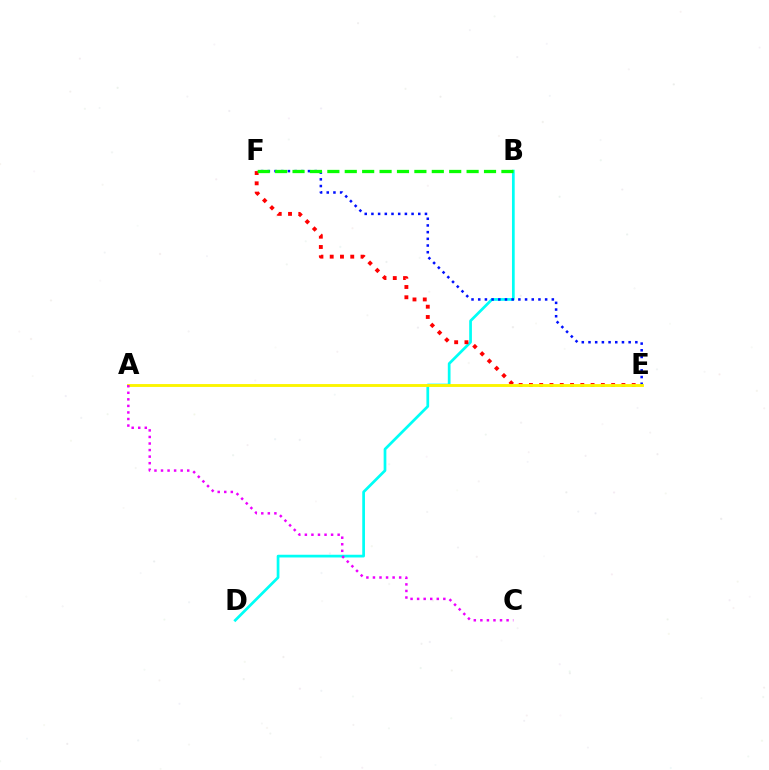{('B', 'D'): [{'color': '#00fff6', 'line_style': 'solid', 'thickness': 1.96}], ('E', 'F'): [{'color': '#0010ff', 'line_style': 'dotted', 'thickness': 1.82}, {'color': '#ff0000', 'line_style': 'dotted', 'thickness': 2.79}], ('B', 'F'): [{'color': '#08ff00', 'line_style': 'dashed', 'thickness': 2.36}], ('A', 'E'): [{'color': '#fcf500', 'line_style': 'solid', 'thickness': 2.08}], ('A', 'C'): [{'color': '#ee00ff', 'line_style': 'dotted', 'thickness': 1.78}]}